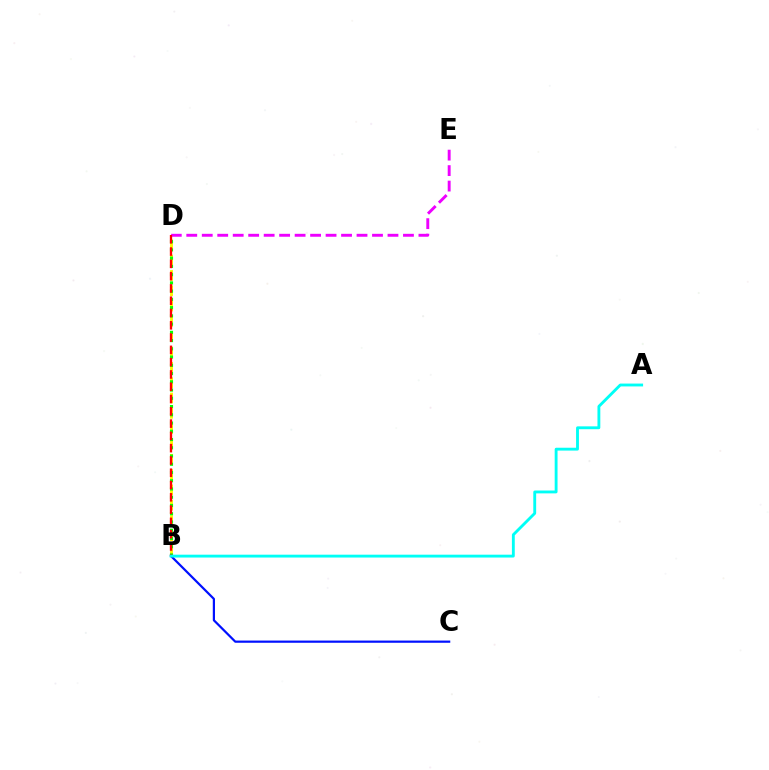{('B', 'D'): [{'color': '#fcf500', 'line_style': 'dashed', 'thickness': 2.08}, {'color': '#08ff00', 'line_style': 'dotted', 'thickness': 2.24}, {'color': '#ff0000', 'line_style': 'dashed', 'thickness': 1.67}], ('B', 'C'): [{'color': '#0010ff', 'line_style': 'solid', 'thickness': 1.59}], ('D', 'E'): [{'color': '#ee00ff', 'line_style': 'dashed', 'thickness': 2.1}], ('A', 'B'): [{'color': '#00fff6', 'line_style': 'solid', 'thickness': 2.06}]}